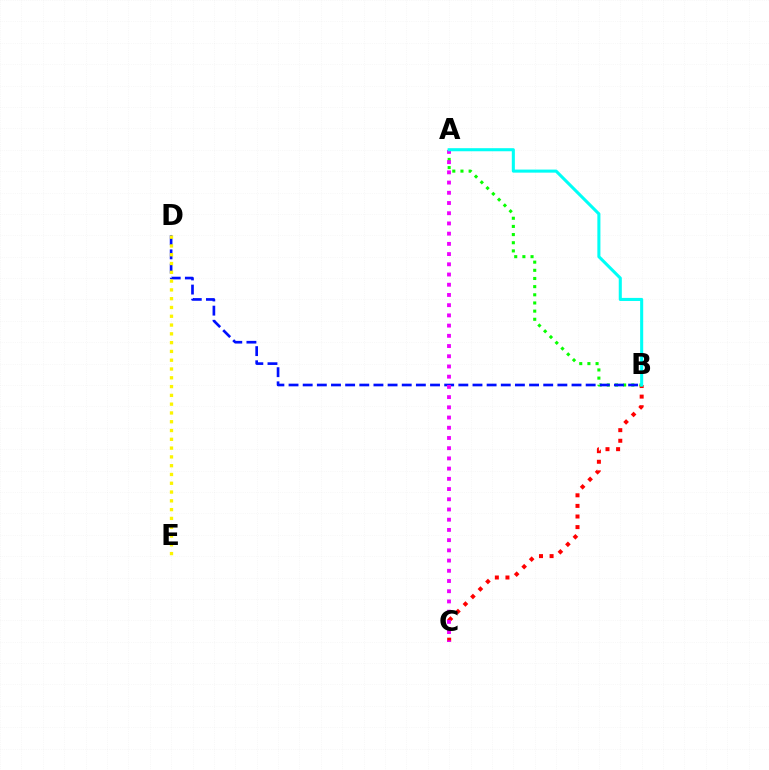{('B', 'C'): [{'color': '#ff0000', 'line_style': 'dotted', 'thickness': 2.88}], ('A', 'B'): [{'color': '#08ff00', 'line_style': 'dotted', 'thickness': 2.22}, {'color': '#00fff6', 'line_style': 'solid', 'thickness': 2.21}], ('B', 'D'): [{'color': '#0010ff', 'line_style': 'dashed', 'thickness': 1.92}], ('A', 'C'): [{'color': '#ee00ff', 'line_style': 'dotted', 'thickness': 2.78}], ('D', 'E'): [{'color': '#fcf500', 'line_style': 'dotted', 'thickness': 2.39}]}